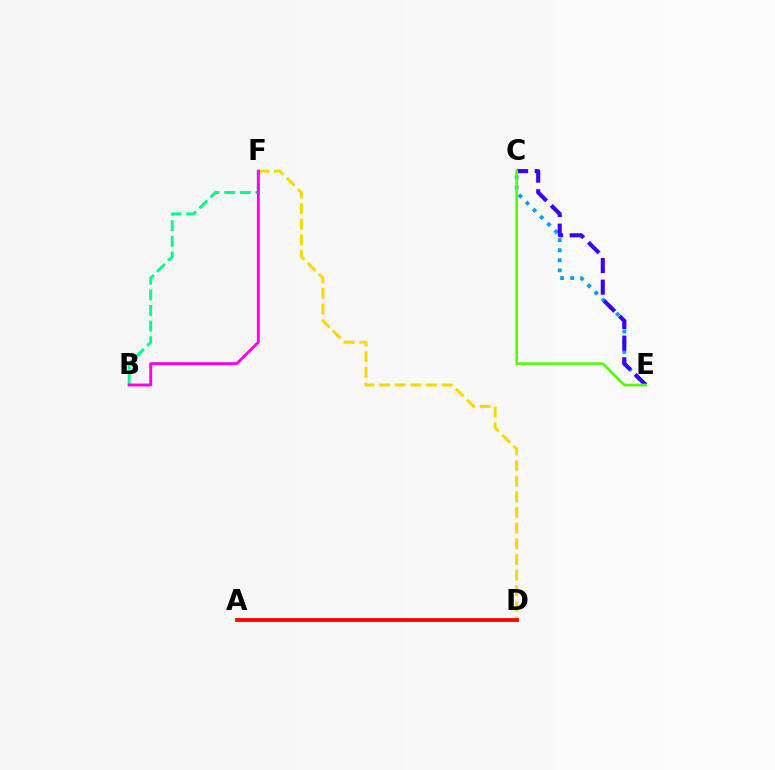{('C', 'E'): [{'color': '#009eff', 'line_style': 'dotted', 'thickness': 2.74}, {'color': '#3700ff', 'line_style': 'dashed', 'thickness': 2.94}, {'color': '#4fff00', 'line_style': 'solid', 'thickness': 1.87}], ('D', 'F'): [{'color': '#ffd500', 'line_style': 'dashed', 'thickness': 2.12}], ('B', 'F'): [{'color': '#00ff86', 'line_style': 'dashed', 'thickness': 2.12}, {'color': '#ff00ed', 'line_style': 'solid', 'thickness': 2.08}], ('A', 'D'): [{'color': '#ff0000', 'line_style': 'solid', 'thickness': 2.74}]}